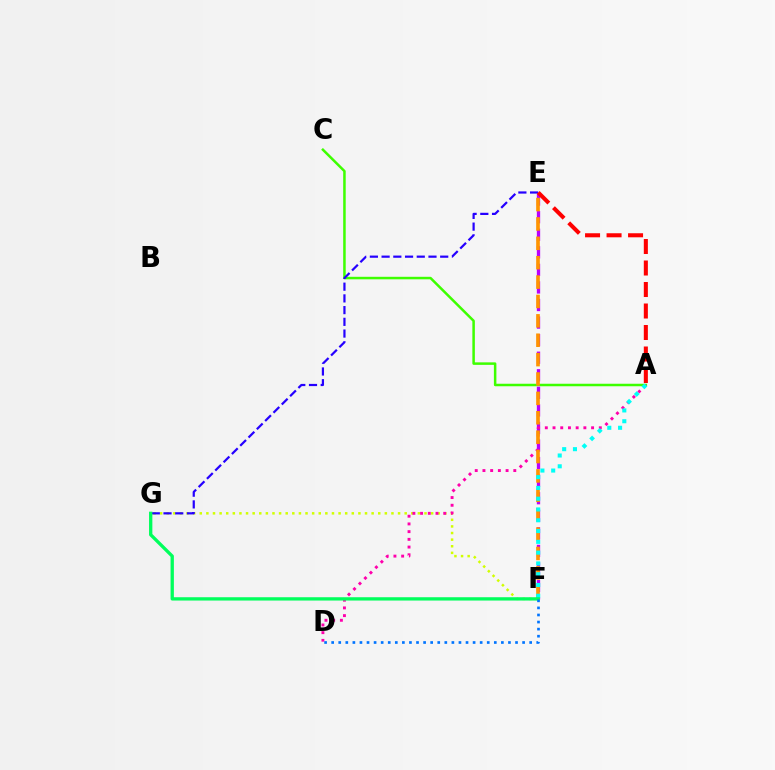{('A', 'C'): [{'color': '#3dff00', 'line_style': 'solid', 'thickness': 1.8}], ('E', 'F'): [{'color': '#b900ff', 'line_style': 'dashed', 'thickness': 2.39}, {'color': '#ff9400', 'line_style': 'dashed', 'thickness': 2.63}], ('F', 'G'): [{'color': '#d1ff00', 'line_style': 'dotted', 'thickness': 1.8}, {'color': '#00ff5c', 'line_style': 'solid', 'thickness': 2.39}], ('A', 'D'): [{'color': '#ff00ac', 'line_style': 'dotted', 'thickness': 2.1}], ('E', 'G'): [{'color': '#2500ff', 'line_style': 'dashed', 'thickness': 1.59}], ('A', 'F'): [{'color': '#00fff6', 'line_style': 'dotted', 'thickness': 2.93}], ('D', 'F'): [{'color': '#0074ff', 'line_style': 'dotted', 'thickness': 1.92}], ('A', 'E'): [{'color': '#ff0000', 'line_style': 'dashed', 'thickness': 2.92}]}